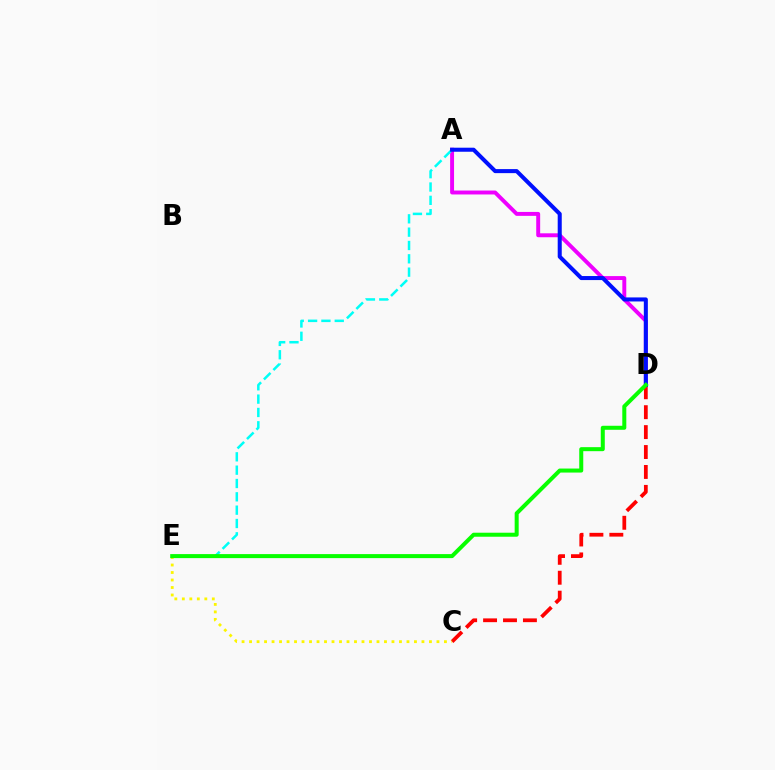{('A', 'D'): [{'color': '#ee00ff', 'line_style': 'solid', 'thickness': 2.83}, {'color': '#0010ff', 'line_style': 'solid', 'thickness': 2.91}], ('A', 'E'): [{'color': '#00fff6', 'line_style': 'dashed', 'thickness': 1.81}], ('C', 'D'): [{'color': '#ff0000', 'line_style': 'dashed', 'thickness': 2.71}], ('C', 'E'): [{'color': '#fcf500', 'line_style': 'dotted', 'thickness': 2.04}], ('D', 'E'): [{'color': '#08ff00', 'line_style': 'solid', 'thickness': 2.89}]}